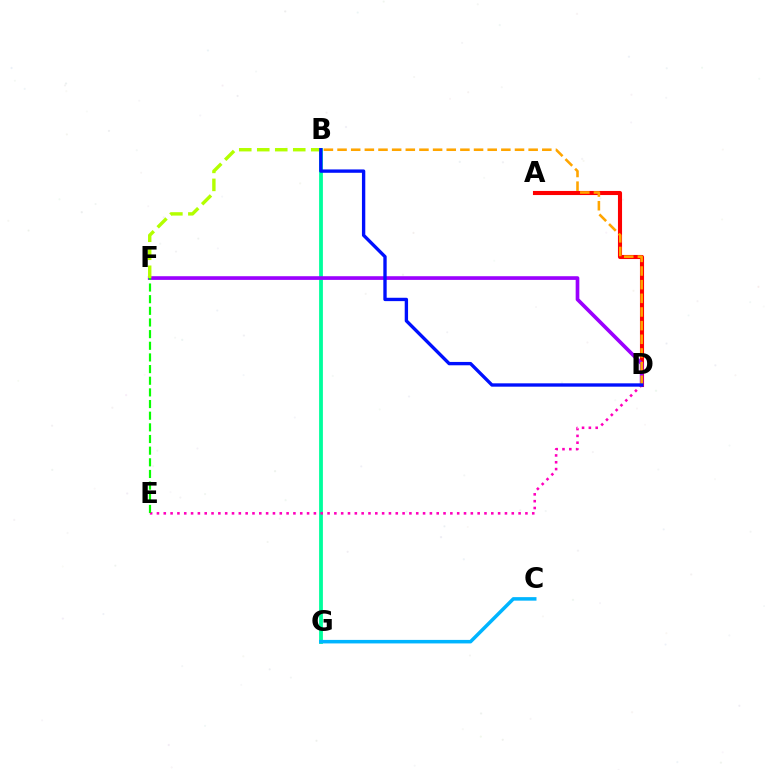{('B', 'G'): [{'color': '#00ff9d', 'line_style': 'solid', 'thickness': 2.73}], ('A', 'D'): [{'color': '#ff0000', 'line_style': 'solid', 'thickness': 2.95}], ('D', 'F'): [{'color': '#9b00ff', 'line_style': 'solid', 'thickness': 2.65}], ('B', 'D'): [{'color': '#ffa500', 'line_style': 'dashed', 'thickness': 1.85}, {'color': '#0010ff', 'line_style': 'solid', 'thickness': 2.41}], ('D', 'E'): [{'color': '#ff00bd', 'line_style': 'dotted', 'thickness': 1.85}], ('B', 'F'): [{'color': '#b3ff00', 'line_style': 'dashed', 'thickness': 2.45}], ('C', 'G'): [{'color': '#00b5ff', 'line_style': 'solid', 'thickness': 2.53}], ('E', 'F'): [{'color': '#08ff00', 'line_style': 'dashed', 'thickness': 1.58}]}